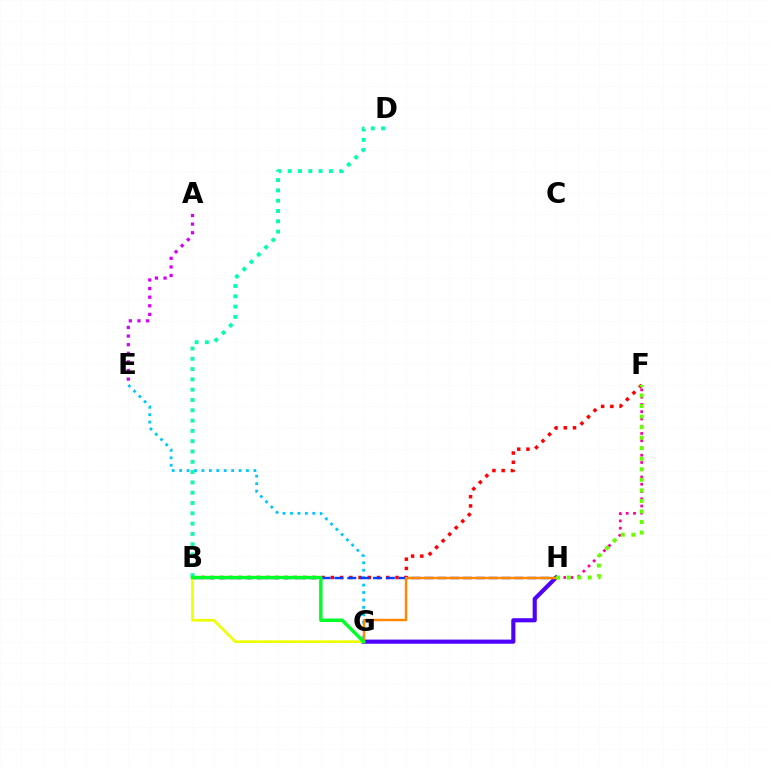{('G', 'H'): [{'color': '#4f00ff', 'line_style': 'solid', 'thickness': 2.97}, {'color': '#ff8800', 'line_style': 'solid', 'thickness': 1.77}], ('A', 'E'): [{'color': '#d600ff', 'line_style': 'dotted', 'thickness': 2.34}], ('F', 'H'): [{'color': '#ff00a0', 'line_style': 'dotted', 'thickness': 1.97}, {'color': '#66ff00', 'line_style': 'dotted', 'thickness': 2.86}], ('E', 'G'): [{'color': '#00c7ff', 'line_style': 'dotted', 'thickness': 2.02}], ('B', 'F'): [{'color': '#ff0000', 'line_style': 'dotted', 'thickness': 2.51}], ('B', 'H'): [{'color': '#003fff', 'line_style': 'dashed', 'thickness': 1.75}], ('B', 'D'): [{'color': '#00ffaf', 'line_style': 'dotted', 'thickness': 2.8}], ('B', 'G'): [{'color': '#eeff00', 'line_style': 'solid', 'thickness': 1.91}, {'color': '#00ff27', 'line_style': 'solid', 'thickness': 2.47}]}